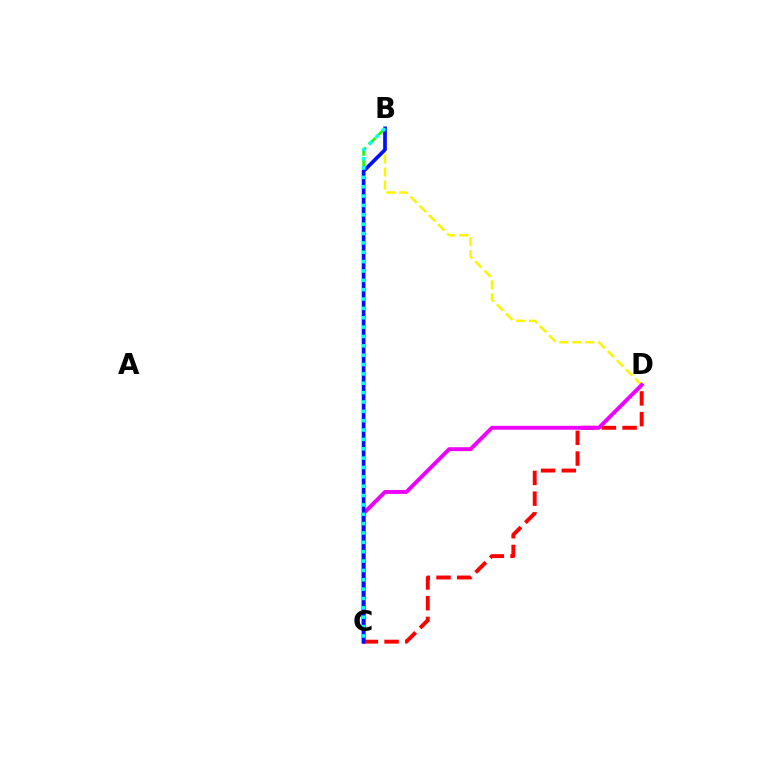{('C', 'D'): [{'color': '#ff0000', 'line_style': 'dashed', 'thickness': 2.81}, {'color': '#ee00ff', 'line_style': 'solid', 'thickness': 2.82}], ('B', 'C'): [{'color': '#08ff00', 'line_style': 'dashed', 'thickness': 1.83}, {'color': '#0010ff', 'line_style': 'solid', 'thickness': 2.66}, {'color': '#00fff6', 'line_style': 'dotted', 'thickness': 2.54}], ('B', 'D'): [{'color': '#fcf500', 'line_style': 'dashed', 'thickness': 1.77}]}